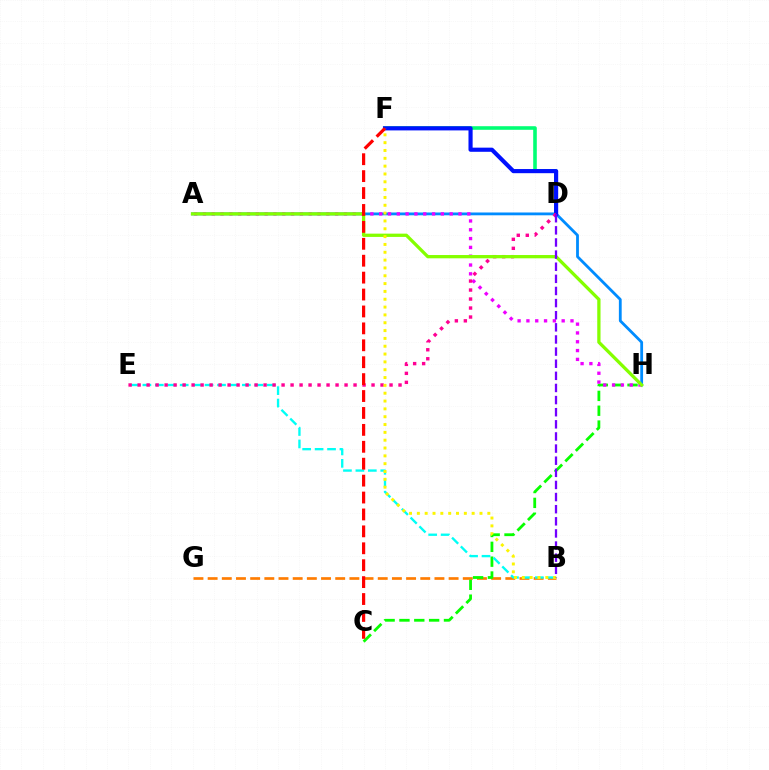{('A', 'H'): [{'color': '#008cff', 'line_style': 'solid', 'thickness': 2.02}, {'color': '#ee00ff', 'line_style': 'dotted', 'thickness': 2.39}, {'color': '#84ff00', 'line_style': 'solid', 'thickness': 2.36}], ('D', 'F'): [{'color': '#00ff74', 'line_style': 'solid', 'thickness': 2.59}, {'color': '#0010ff', 'line_style': 'solid', 'thickness': 2.98}], ('B', 'G'): [{'color': '#ff7c00', 'line_style': 'dashed', 'thickness': 1.93}], ('C', 'H'): [{'color': '#08ff00', 'line_style': 'dashed', 'thickness': 2.02}], ('B', 'E'): [{'color': '#00fff6', 'line_style': 'dashed', 'thickness': 1.69}], ('D', 'E'): [{'color': '#ff0094', 'line_style': 'dotted', 'thickness': 2.44}], ('B', 'F'): [{'color': '#fcf500', 'line_style': 'dotted', 'thickness': 2.13}], ('C', 'F'): [{'color': '#ff0000', 'line_style': 'dashed', 'thickness': 2.3}], ('B', 'D'): [{'color': '#7200ff', 'line_style': 'dashed', 'thickness': 1.65}]}